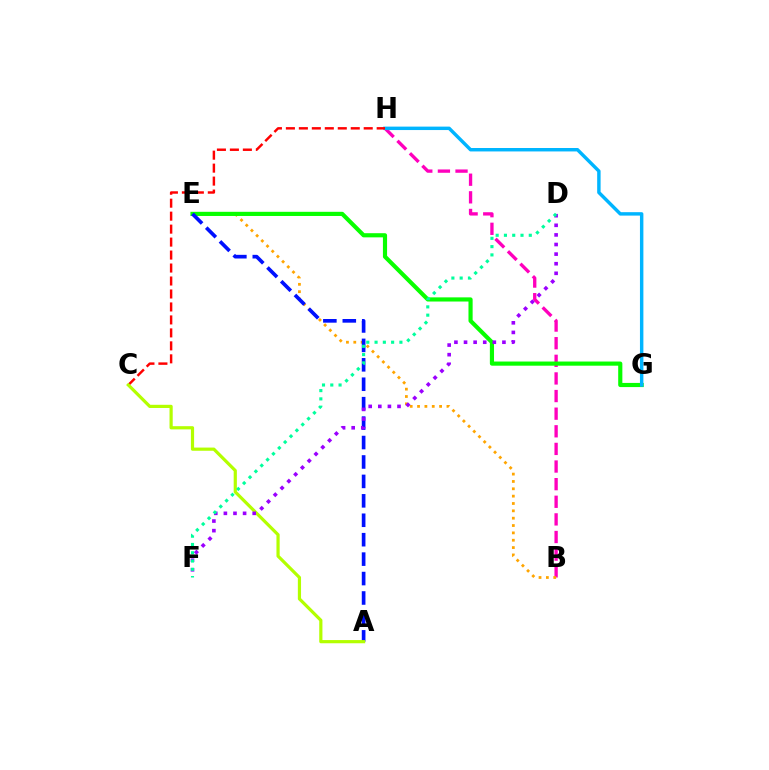{('B', 'H'): [{'color': '#ff00bd', 'line_style': 'dashed', 'thickness': 2.39}], ('B', 'E'): [{'color': '#ffa500', 'line_style': 'dotted', 'thickness': 2.0}], ('E', 'G'): [{'color': '#08ff00', 'line_style': 'solid', 'thickness': 2.99}], ('A', 'E'): [{'color': '#0010ff', 'line_style': 'dashed', 'thickness': 2.64}], ('G', 'H'): [{'color': '#00b5ff', 'line_style': 'solid', 'thickness': 2.47}], ('C', 'H'): [{'color': '#ff0000', 'line_style': 'dashed', 'thickness': 1.76}], ('A', 'C'): [{'color': '#b3ff00', 'line_style': 'solid', 'thickness': 2.3}], ('D', 'F'): [{'color': '#9b00ff', 'line_style': 'dotted', 'thickness': 2.61}, {'color': '#00ff9d', 'line_style': 'dotted', 'thickness': 2.25}]}